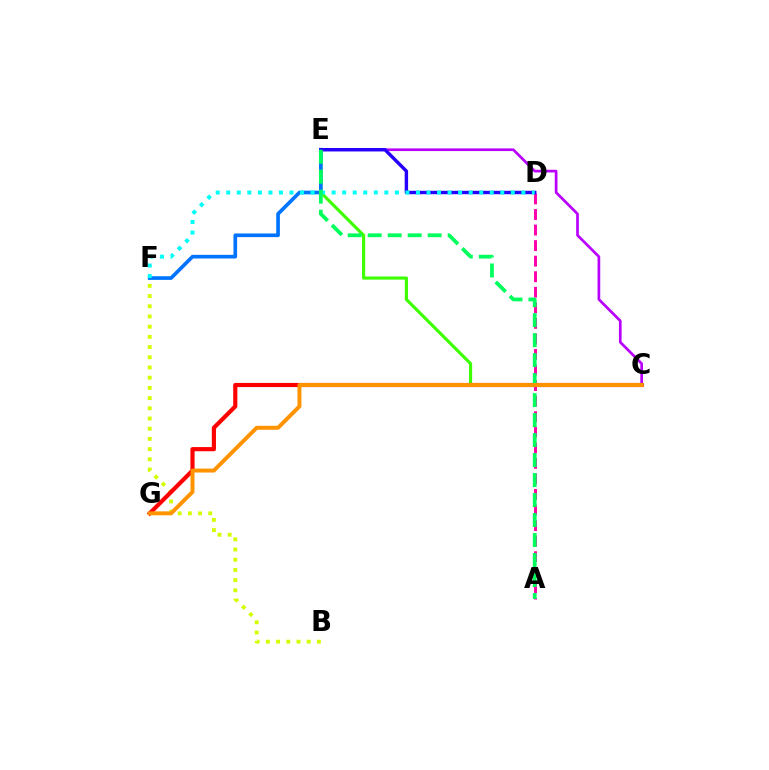{('A', 'D'): [{'color': '#ff00ac', 'line_style': 'dashed', 'thickness': 2.11}], ('C', 'E'): [{'color': '#3dff00', 'line_style': 'solid', 'thickness': 2.27}, {'color': '#b900ff', 'line_style': 'solid', 'thickness': 1.94}], ('B', 'F'): [{'color': '#d1ff00', 'line_style': 'dotted', 'thickness': 2.77}], ('E', 'F'): [{'color': '#0074ff', 'line_style': 'solid', 'thickness': 2.63}], ('C', 'G'): [{'color': '#ff0000', 'line_style': 'solid', 'thickness': 2.99}, {'color': '#ff9400', 'line_style': 'solid', 'thickness': 2.85}], ('D', 'E'): [{'color': '#2500ff', 'line_style': 'solid', 'thickness': 2.46}], ('D', 'F'): [{'color': '#00fff6', 'line_style': 'dotted', 'thickness': 2.86}], ('A', 'E'): [{'color': '#00ff5c', 'line_style': 'dashed', 'thickness': 2.72}]}